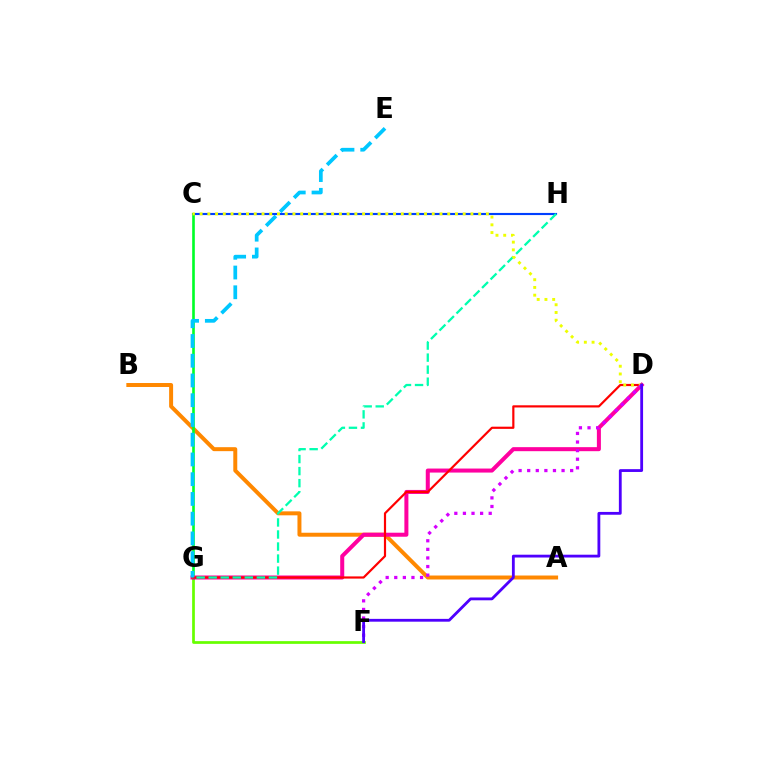{('F', 'G'): [{'color': '#66ff00', 'line_style': 'solid', 'thickness': 1.95}], ('C', 'H'): [{'color': '#003fff', 'line_style': 'solid', 'thickness': 1.54}], ('A', 'B'): [{'color': '#ff8800', 'line_style': 'solid', 'thickness': 2.86}], ('C', 'G'): [{'color': '#00ff27', 'line_style': 'solid', 'thickness': 1.9}], ('D', 'G'): [{'color': '#ff00a0', 'line_style': 'solid', 'thickness': 2.9}, {'color': '#ff0000', 'line_style': 'solid', 'thickness': 1.58}], ('G', 'H'): [{'color': '#00ffaf', 'line_style': 'dashed', 'thickness': 1.64}], ('C', 'D'): [{'color': '#eeff00', 'line_style': 'dotted', 'thickness': 2.1}], ('E', 'G'): [{'color': '#00c7ff', 'line_style': 'dashed', 'thickness': 2.68}], ('D', 'F'): [{'color': '#d600ff', 'line_style': 'dotted', 'thickness': 2.33}, {'color': '#4f00ff', 'line_style': 'solid', 'thickness': 2.03}]}